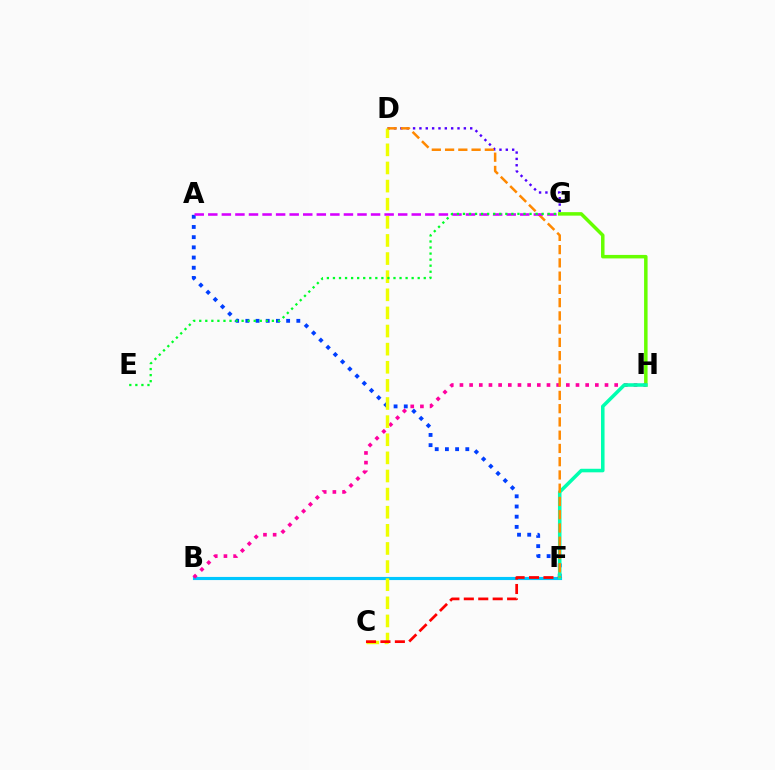{('B', 'F'): [{'color': '#00c7ff', 'line_style': 'solid', 'thickness': 2.26}], ('D', 'G'): [{'color': '#4f00ff', 'line_style': 'dotted', 'thickness': 1.72}], ('G', 'H'): [{'color': '#66ff00', 'line_style': 'solid', 'thickness': 2.51}], ('B', 'H'): [{'color': '#ff00a0', 'line_style': 'dotted', 'thickness': 2.63}], ('A', 'F'): [{'color': '#003fff', 'line_style': 'dotted', 'thickness': 2.77}], ('C', 'D'): [{'color': '#eeff00', 'line_style': 'dashed', 'thickness': 2.46}], ('C', 'F'): [{'color': '#ff0000', 'line_style': 'dashed', 'thickness': 1.96}], ('F', 'H'): [{'color': '#00ffaf', 'line_style': 'solid', 'thickness': 2.55}], ('D', 'F'): [{'color': '#ff8800', 'line_style': 'dashed', 'thickness': 1.8}], ('A', 'G'): [{'color': '#d600ff', 'line_style': 'dashed', 'thickness': 1.84}], ('E', 'G'): [{'color': '#00ff27', 'line_style': 'dotted', 'thickness': 1.64}]}